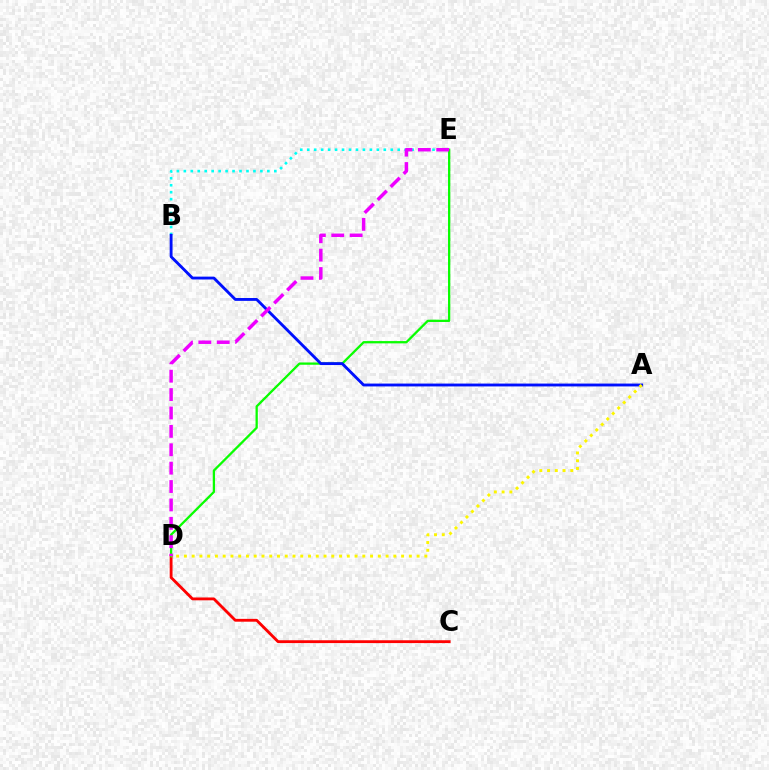{('C', 'D'): [{'color': '#ff0000', 'line_style': 'solid', 'thickness': 2.04}], ('B', 'E'): [{'color': '#00fff6', 'line_style': 'dotted', 'thickness': 1.89}], ('D', 'E'): [{'color': '#08ff00', 'line_style': 'solid', 'thickness': 1.64}, {'color': '#ee00ff', 'line_style': 'dashed', 'thickness': 2.5}], ('A', 'B'): [{'color': '#0010ff', 'line_style': 'solid', 'thickness': 2.06}], ('A', 'D'): [{'color': '#fcf500', 'line_style': 'dotted', 'thickness': 2.11}]}